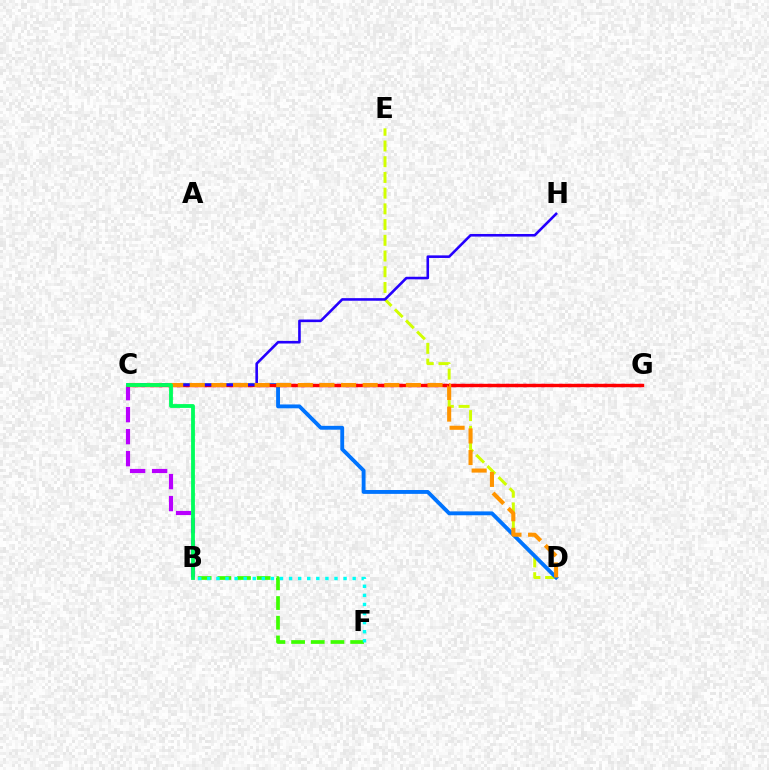{('C', 'G'): [{'color': '#ff00ac', 'line_style': 'dotted', 'thickness': 2.41}, {'color': '#ff0000', 'line_style': 'solid', 'thickness': 2.44}], ('D', 'E'): [{'color': '#d1ff00', 'line_style': 'dashed', 'thickness': 2.14}], ('C', 'D'): [{'color': '#0074ff', 'line_style': 'solid', 'thickness': 2.78}, {'color': '#ff9400', 'line_style': 'dashed', 'thickness': 2.94}], ('B', 'C'): [{'color': '#b900ff', 'line_style': 'dashed', 'thickness': 2.99}, {'color': '#00ff5c', 'line_style': 'solid', 'thickness': 2.75}], ('B', 'F'): [{'color': '#3dff00', 'line_style': 'dashed', 'thickness': 2.67}, {'color': '#00fff6', 'line_style': 'dotted', 'thickness': 2.47}], ('C', 'H'): [{'color': '#2500ff', 'line_style': 'solid', 'thickness': 1.87}]}